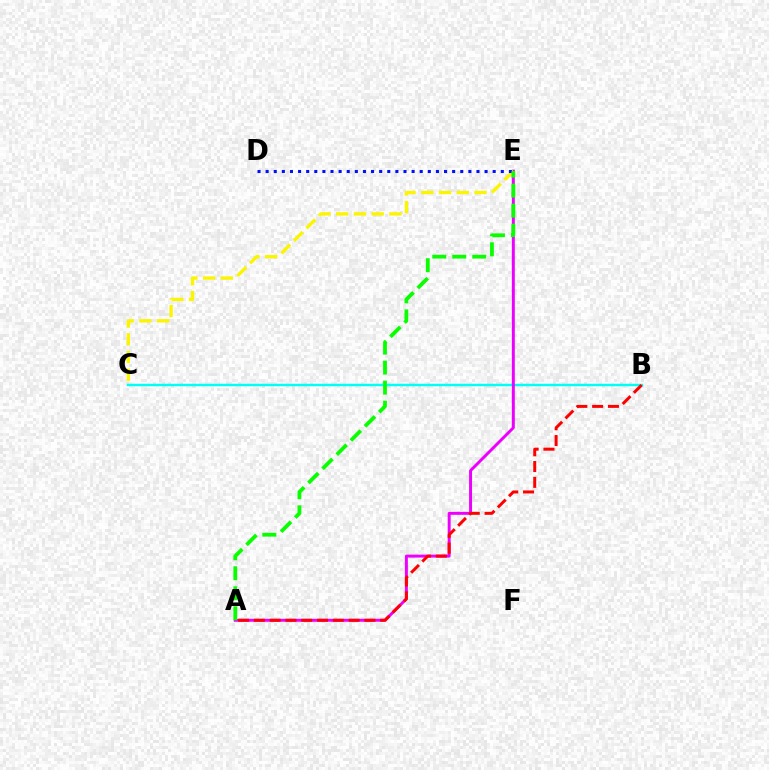{('B', 'C'): [{'color': '#00fff6', 'line_style': 'solid', 'thickness': 1.76}], ('A', 'E'): [{'color': '#ee00ff', 'line_style': 'solid', 'thickness': 2.13}, {'color': '#08ff00', 'line_style': 'dashed', 'thickness': 2.72}], ('C', 'E'): [{'color': '#fcf500', 'line_style': 'dashed', 'thickness': 2.41}], ('D', 'E'): [{'color': '#0010ff', 'line_style': 'dotted', 'thickness': 2.2}], ('A', 'B'): [{'color': '#ff0000', 'line_style': 'dashed', 'thickness': 2.15}]}